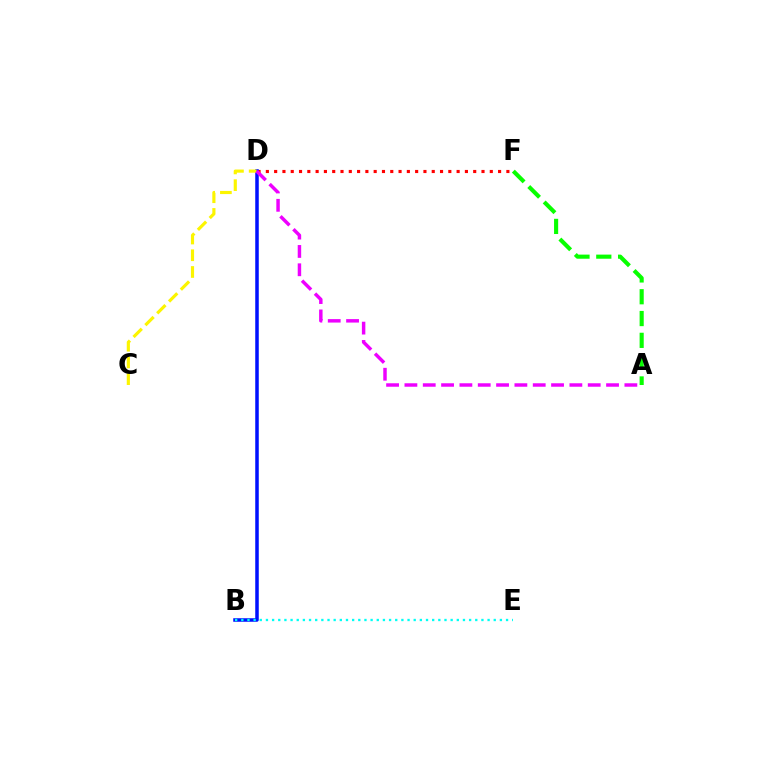{('D', 'F'): [{'color': '#ff0000', 'line_style': 'dotted', 'thickness': 2.25}], ('B', 'D'): [{'color': '#0010ff', 'line_style': 'solid', 'thickness': 2.53}], ('C', 'D'): [{'color': '#fcf500', 'line_style': 'dashed', 'thickness': 2.27}], ('B', 'E'): [{'color': '#00fff6', 'line_style': 'dotted', 'thickness': 1.67}], ('A', 'F'): [{'color': '#08ff00', 'line_style': 'dashed', 'thickness': 2.96}], ('A', 'D'): [{'color': '#ee00ff', 'line_style': 'dashed', 'thickness': 2.49}]}